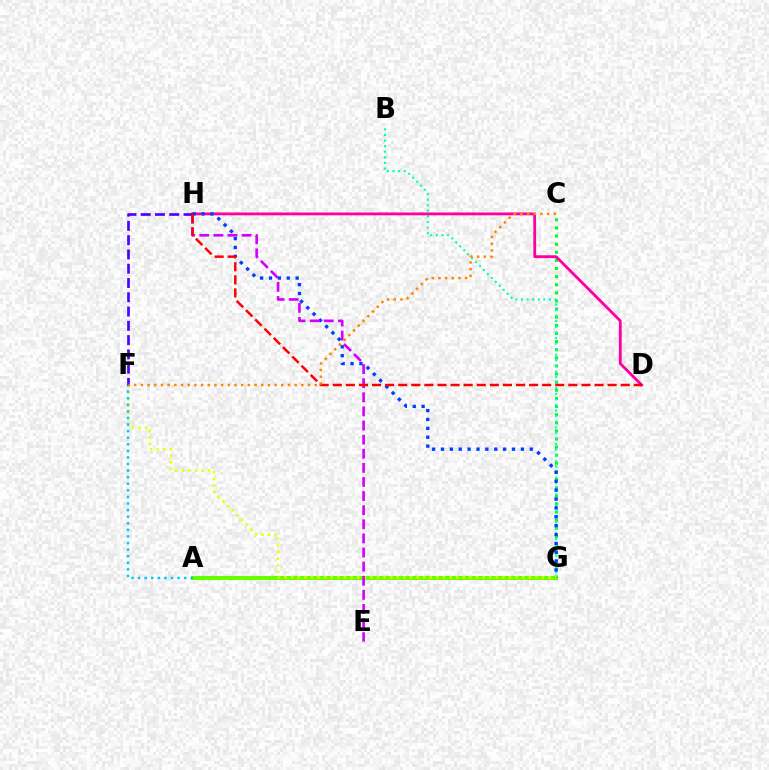{('C', 'G'): [{'color': '#00ff27', 'line_style': 'dotted', 'thickness': 2.21}], ('B', 'G'): [{'color': '#00ffaf', 'line_style': 'dotted', 'thickness': 1.52}], ('A', 'G'): [{'color': '#66ff00', 'line_style': 'solid', 'thickness': 2.89}], ('D', 'H'): [{'color': '#ff00a0', 'line_style': 'solid', 'thickness': 2.03}, {'color': '#ff0000', 'line_style': 'dashed', 'thickness': 1.78}], ('F', 'G'): [{'color': '#eeff00', 'line_style': 'dotted', 'thickness': 1.79}], ('G', 'H'): [{'color': '#003fff', 'line_style': 'dotted', 'thickness': 2.41}], ('E', 'H'): [{'color': '#d600ff', 'line_style': 'dashed', 'thickness': 1.92}], ('A', 'F'): [{'color': '#00c7ff', 'line_style': 'dotted', 'thickness': 1.79}], ('F', 'H'): [{'color': '#4f00ff', 'line_style': 'dashed', 'thickness': 1.94}], ('C', 'F'): [{'color': '#ff8800', 'line_style': 'dotted', 'thickness': 1.82}]}